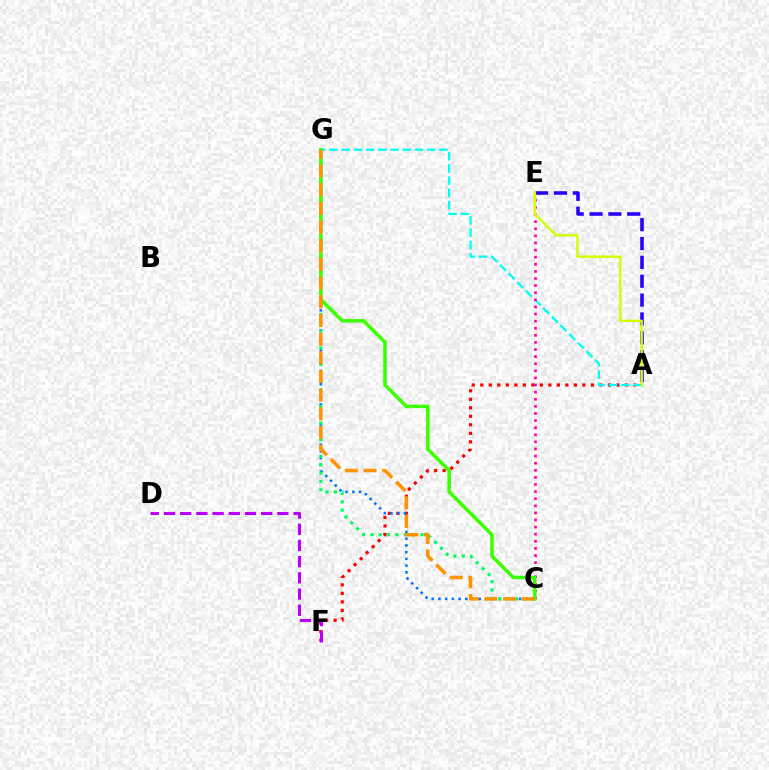{('A', 'F'): [{'color': '#ff0000', 'line_style': 'dotted', 'thickness': 2.31}], ('D', 'F'): [{'color': '#b900ff', 'line_style': 'dashed', 'thickness': 2.2}], ('A', 'G'): [{'color': '#00fff6', 'line_style': 'dashed', 'thickness': 1.66}], ('C', 'G'): [{'color': '#0074ff', 'line_style': 'dotted', 'thickness': 1.83}, {'color': '#00ff5c', 'line_style': 'dotted', 'thickness': 2.27}, {'color': '#3dff00', 'line_style': 'solid', 'thickness': 2.54}, {'color': '#ff9400', 'line_style': 'dashed', 'thickness': 2.54}], ('A', 'E'): [{'color': '#2500ff', 'line_style': 'dashed', 'thickness': 2.56}, {'color': '#d1ff00', 'line_style': 'solid', 'thickness': 1.75}], ('C', 'E'): [{'color': '#ff00ac', 'line_style': 'dotted', 'thickness': 1.93}]}